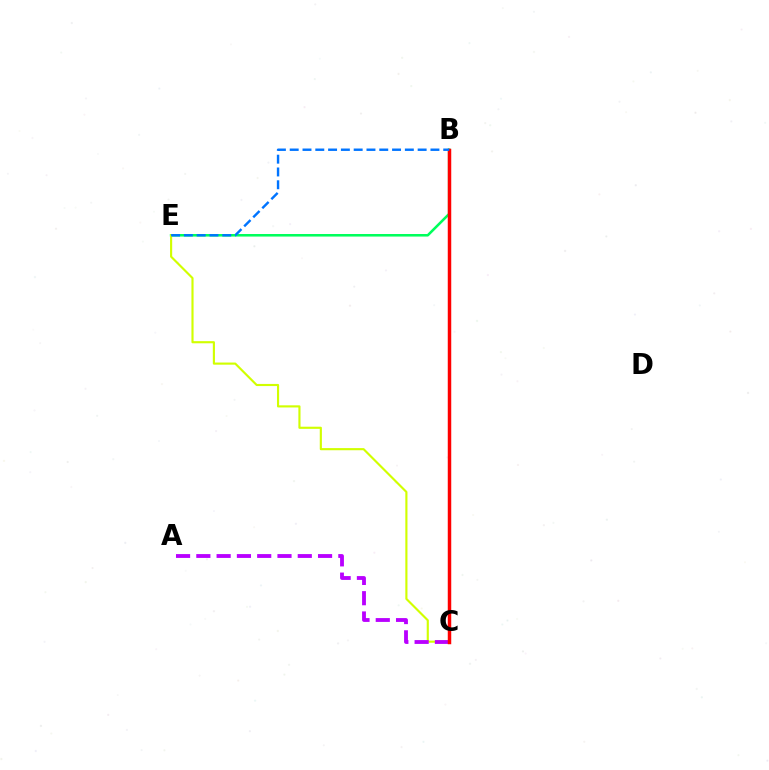{('B', 'E'): [{'color': '#00ff5c', 'line_style': 'solid', 'thickness': 1.84}, {'color': '#0074ff', 'line_style': 'dashed', 'thickness': 1.74}], ('C', 'E'): [{'color': '#d1ff00', 'line_style': 'solid', 'thickness': 1.54}], ('A', 'C'): [{'color': '#b900ff', 'line_style': 'dashed', 'thickness': 2.76}], ('B', 'C'): [{'color': '#ff0000', 'line_style': 'solid', 'thickness': 2.5}]}